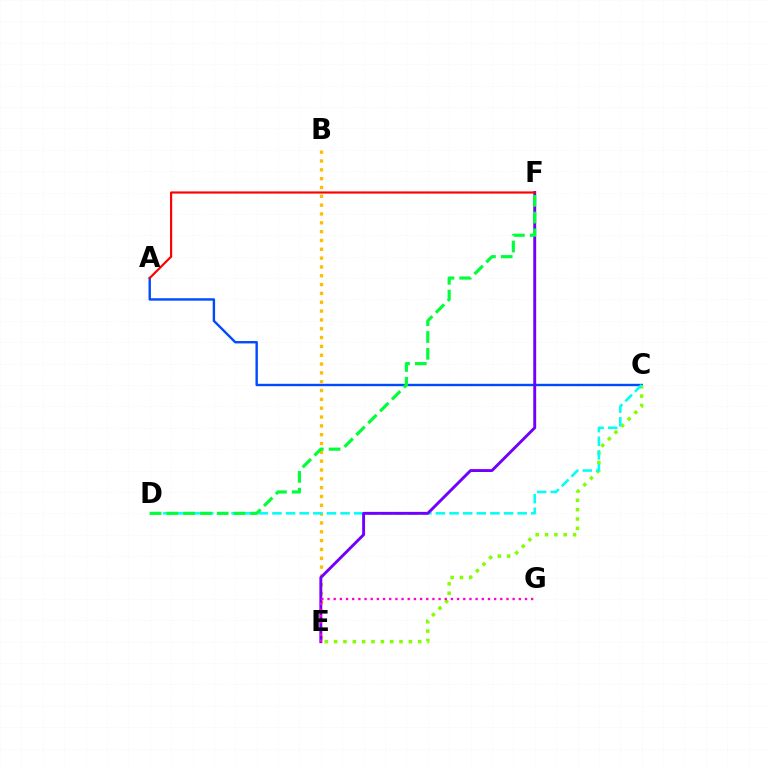{('A', 'C'): [{'color': '#004bff', 'line_style': 'solid', 'thickness': 1.73}], ('C', 'E'): [{'color': '#84ff00', 'line_style': 'dotted', 'thickness': 2.54}], ('B', 'E'): [{'color': '#ffbd00', 'line_style': 'dotted', 'thickness': 2.4}], ('C', 'D'): [{'color': '#00fff6', 'line_style': 'dashed', 'thickness': 1.85}], ('E', 'F'): [{'color': '#7200ff', 'line_style': 'solid', 'thickness': 2.09}], ('E', 'G'): [{'color': '#ff00cf', 'line_style': 'dotted', 'thickness': 1.68}], ('D', 'F'): [{'color': '#00ff39', 'line_style': 'dashed', 'thickness': 2.28}], ('A', 'F'): [{'color': '#ff0000', 'line_style': 'solid', 'thickness': 1.56}]}